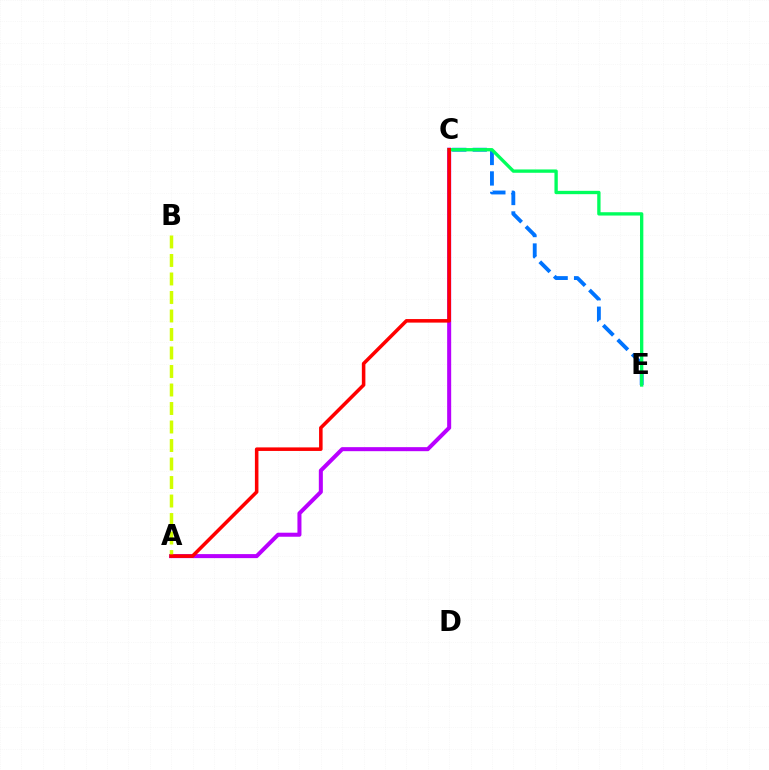{('C', 'E'): [{'color': '#0074ff', 'line_style': 'dashed', 'thickness': 2.78}, {'color': '#00ff5c', 'line_style': 'solid', 'thickness': 2.4}], ('A', 'C'): [{'color': '#b900ff', 'line_style': 'solid', 'thickness': 2.9}, {'color': '#ff0000', 'line_style': 'solid', 'thickness': 2.55}], ('A', 'B'): [{'color': '#d1ff00', 'line_style': 'dashed', 'thickness': 2.51}]}